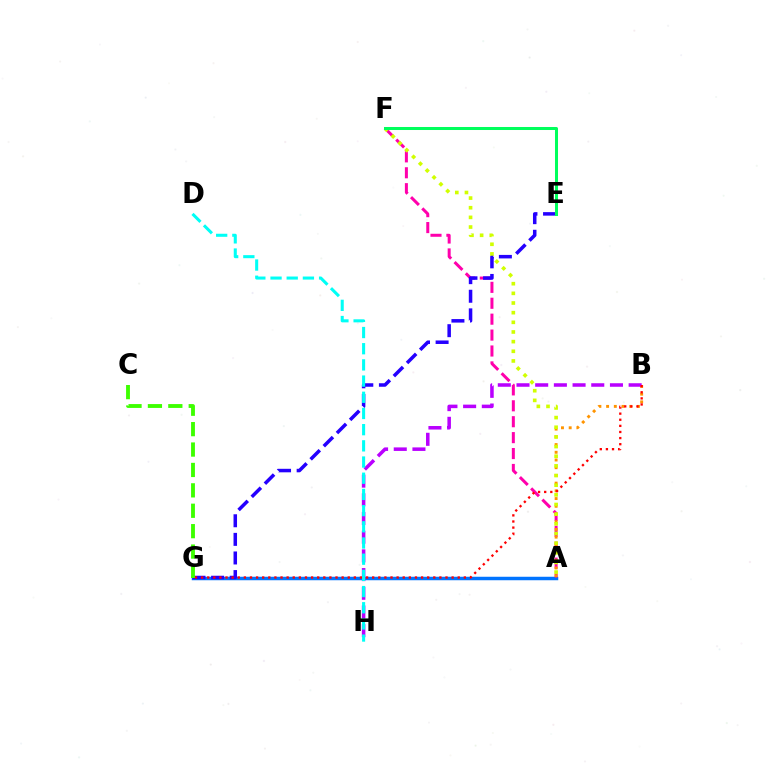{('A', 'G'): [{'color': '#0074ff', 'line_style': 'solid', 'thickness': 2.5}], ('A', 'F'): [{'color': '#ff00ac', 'line_style': 'dashed', 'thickness': 2.16}, {'color': '#d1ff00', 'line_style': 'dotted', 'thickness': 2.62}], ('A', 'B'): [{'color': '#ff9400', 'line_style': 'dotted', 'thickness': 2.1}], ('E', 'G'): [{'color': '#2500ff', 'line_style': 'dashed', 'thickness': 2.53}], ('E', 'F'): [{'color': '#00ff5c', 'line_style': 'solid', 'thickness': 2.17}], ('B', 'H'): [{'color': '#b900ff', 'line_style': 'dashed', 'thickness': 2.54}], ('B', 'G'): [{'color': '#ff0000', 'line_style': 'dotted', 'thickness': 1.66}], ('C', 'G'): [{'color': '#3dff00', 'line_style': 'dashed', 'thickness': 2.77}], ('D', 'H'): [{'color': '#00fff6', 'line_style': 'dashed', 'thickness': 2.2}]}